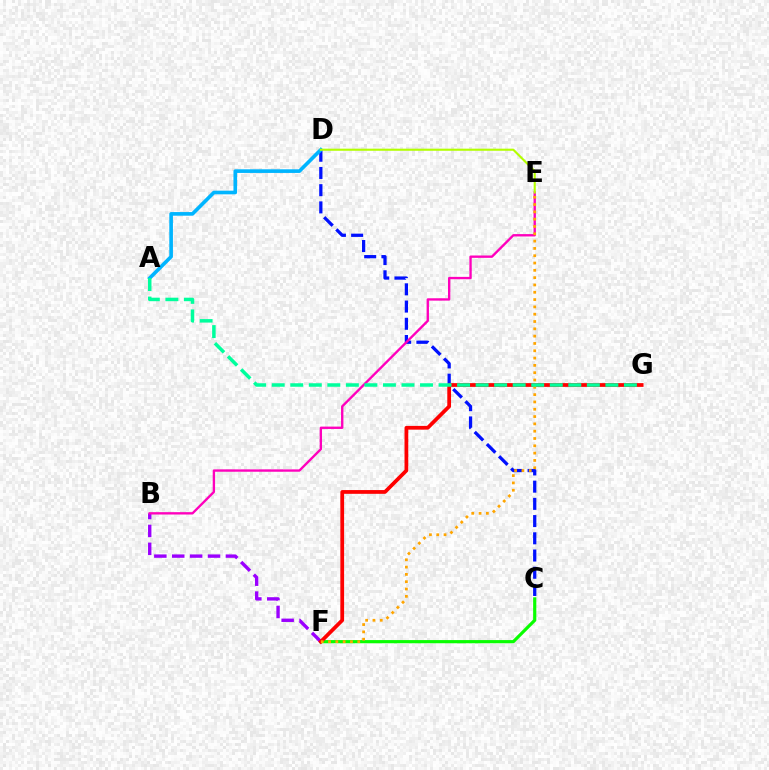{('C', 'F'): [{'color': '#08ff00', 'line_style': 'solid', 'thickness': 2.28}], ('B', 'F'): [{'color': '#9b00ff', 'line_style': 'dashed', 'thickness': 2.43}], ('C', 'D'): [{'color': '#0010ff', 'line_style': 'dashed', 'thickness': 2.34}], ('B', 'E'): [{'color': '#ff00bd', 'line_style': 'solid', 'thickness': 1.7}], ('A', 'D'): [{'color': '#00b5ff', 'line_style': 'solid', 'thickness': 2.62}], ('F', 'G'): [{'color': '#ff0000', 'line_style': 'solid', 'thickness': 2.7}], ('E', 'F'): [{'color': '#ffa500', 'line_style': 'dotted', 'thickness': 1.99}], ('A', 'G'): [{'color': '#00ff9d', 'line_style': 'dashed', 'thickness': 2.52}], ('D', 'E'): [{'color': '#b3ff00', 'line_style': 'solid', 'thickness': 1.52}]}